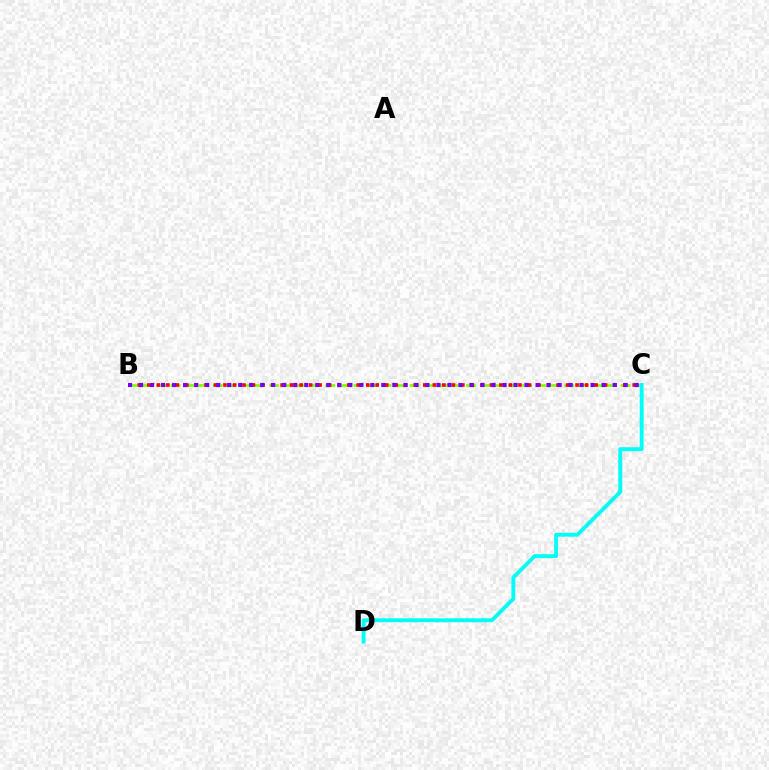{('B', 'C'): [{'color': '#84ff00', 'line_style': 'dashed', 'thickness': 1.91}, {'color': '#ff0000', 'line_style': 'dotted', 'thickness': 2.59}, {'color': '#7200ff', 'line_style': 'dotted', 'thickness': 2.99}], ('C', 'D'): [{'color': '#00fff6', 'line_style': 'solid', 'thickness': 2.81}]}